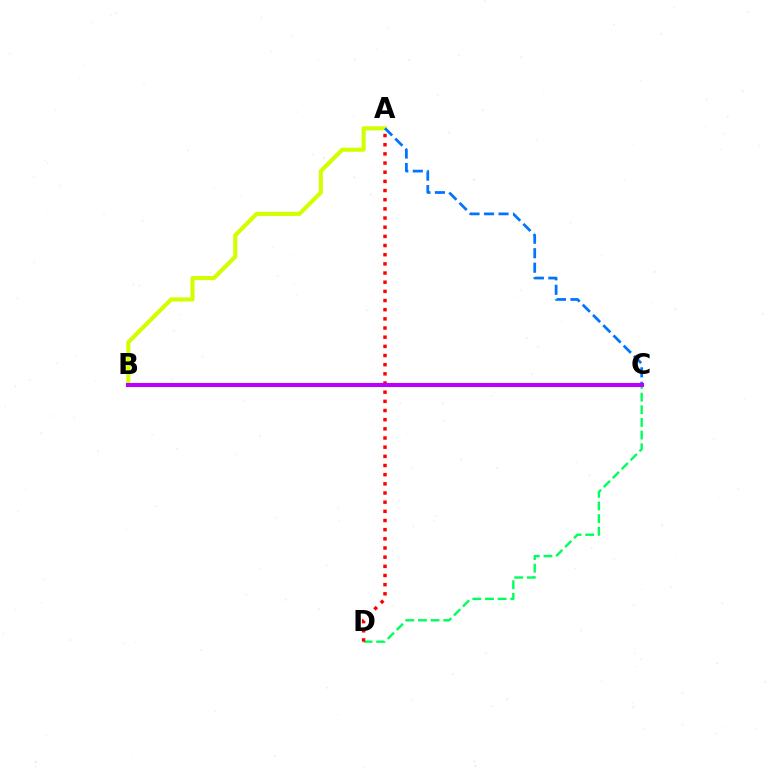{('C', 'D'): [{'color': '#00ff5c', 'line_style': 'dashed', 'thickness': 1.72}], ('A', 'B'): [{'color': '#d1ff00', 'line_style': 'solid', 'thickness': 2.95}], ('A', 'C'): [{'color': '#0074ff', 'line_style': 'dashed', 'thickness': 1.97}], ('A', 'D'): [{'color': '#ff0000', 'line_style': 'dotted', 'thickness': 2.49}], ('B', 'C'): [{'color': '#b900ff', 'line_style': 'solid', 'thickness': 2.92}]}